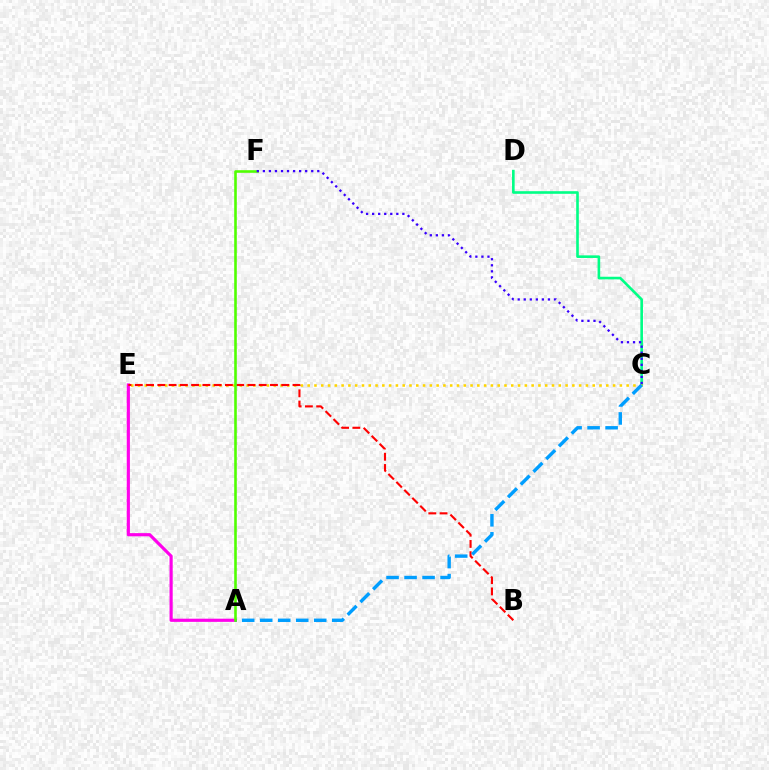{('C', 'D'): [{'color': '#00ff86', 'line_style': 'solid', 'thickness': 1.89}], ('C', 'E'): [{'color': '#ffd500', 'line_style': 'dotted', 'thickness': 1.84}], ('A', 'E'): [{'color': '#ff00ed', 'line_style': 'solid', 'thickness': 2.28}], ('B', 'E'): [{'color': '#ff0000', 'line_style': 'dashed', 'thickness': 1.53}], ('A', 'C'): [{'color': '#009eff', 'line_style': 'dashed', 'thickness': 2.45}], ('A', 'F'): [{'color': '#4fff00', 'line_style': 'solid', 'thickness': 1.87}], ('C', 'F'): [{'color': '#3700ff', 'line_style': 'dotted', 'thickness': 1.64}]}